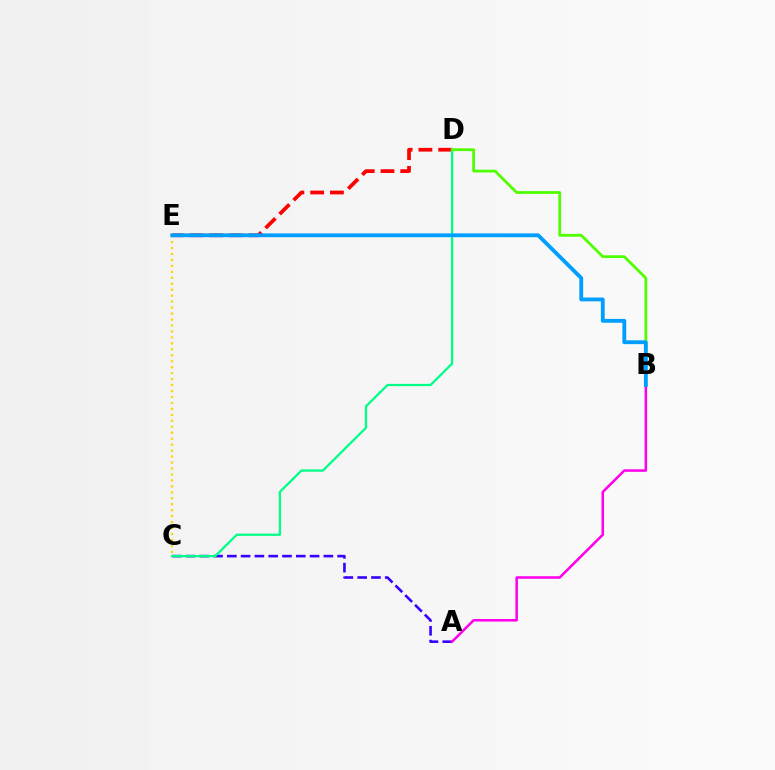{('D', 'E'): [{'color': '#ff0000', 'line_style': 'dashed', 'thickness': 2.69}], ('A', 'C'): [{'color': '#3700ff', 'line_style': 'dashed', 'thickness': 1.87}], ('C', 'E'): [{'color': '#ffd500', 'line_style': 'dotted', 'thickness': 1.62}], ('A', 'B'): [{'color': '#ff00ed', 'line_style': 'solid', 'thickness': 1.83}], ('C', 'D'): [{'color': '#00ff86', 'line_style': 'solid', 'thickness': 1.64}], ('B', 'D'): [{'color': '#4fff00', 'line_style': 'solid', 'thickness': 2.0}], ('B', 'E'): [{'color': '#009eff', 'line_style': 'solid', 'thickness': 2.77}]}